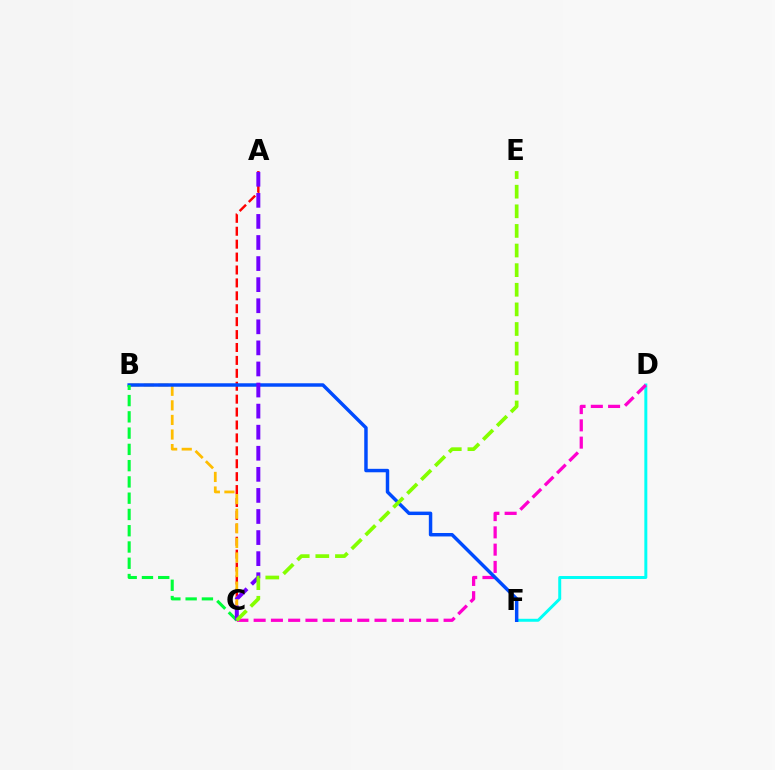{('A', 'C'): [{'color': '#ff0000', 'line_style': 'dashed', 'thickness': 1.75}, {'color': '#7200ff', 'line_style': 'dashed', 'thickness': 2.86}], ('D', 'F'): [{'color': '#00fff6', 'line_style': 'solid', 'thickness': 2.14}], ('C', 'D'): [{'color': '#ff00cf', 'line_style': 'dashed', 'thickness': 2.35}], ('B', 'C'): [{'color': '#ffbd00', 'line_style': 'dashed', 'thickness': 1.98}, {'color': '#00ff39', 'line_style': 'dashed', 'thickness': 2.21}], ('B', 'F'): [{'color': '#004bff', 'line_style': 'solid', 'thickness': 2.49}], ('C', 'E'): [{'color': '#84ff00', 'line_style': 'dashed', 'thickness': 2.66}]}